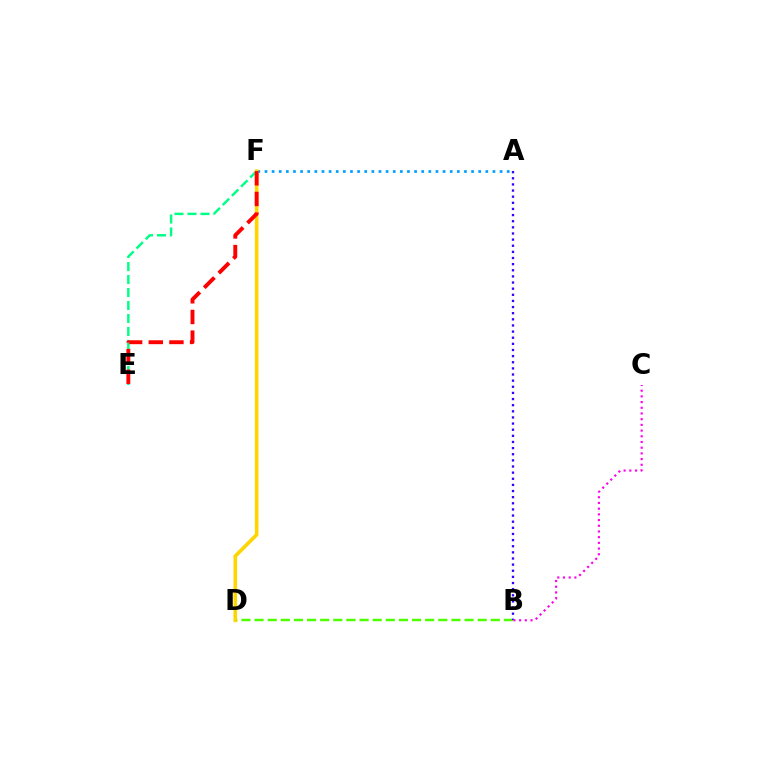{('A', 'F'): [{'color': '#009eff', 'line_style': 'dotted', 'thickness': 1.94}], ('E', 'F'): [{'color': '#00ff86', 'line_style': 'dashed', 'thickness': 1.76}, {'color': '#ff0000', 'line_style': 'dashed', 'thickness': 2.81}], ('B', 'D'): [{'color': '#4fff00', 'line_style': 'dashed', 'thickness': 1.78}], ('D', 'F'): [{'color': '#ffd500', 'line_style': 'solid', 'thickness': 2.6}], ('A', 'B'): [{'color': '#3700ff', 'line_style': 'dotted', 'thickness': 1.67}], ('B', 'C'): [{'color': '#ff00ed', 'line_style': 'dotted', 'thickness': 1.55}]}